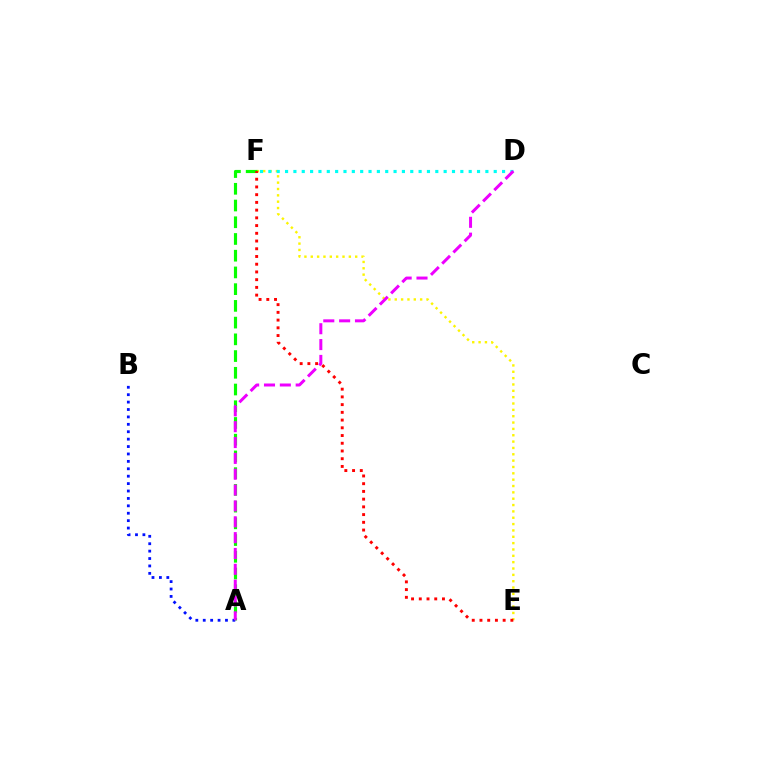{('E', 'F'): [{'color': '#fcf500', 'line_style': 'dotted', 'thickness': 1.72}, {'color': '#ff0000', 'line_style': 'dotted', 'thickness': 2.1}], ('A', 'F'): [{'color': '#08ff00', 'line_style': 'dashed', 'thickness': 2.27}], ('A', 'B'): [{'color': '#0010ff', 'line_style': 'dotted', 'thickness': 2.01}], ('D', 'F'): [{'color': '#00fff6', 'line_style': 'dotted', 'thickness': 2.27}], ('A', 'D'): [{'color': '#ee00ff', 'line_style': 'dashed', 'thickness': 2.15}]}